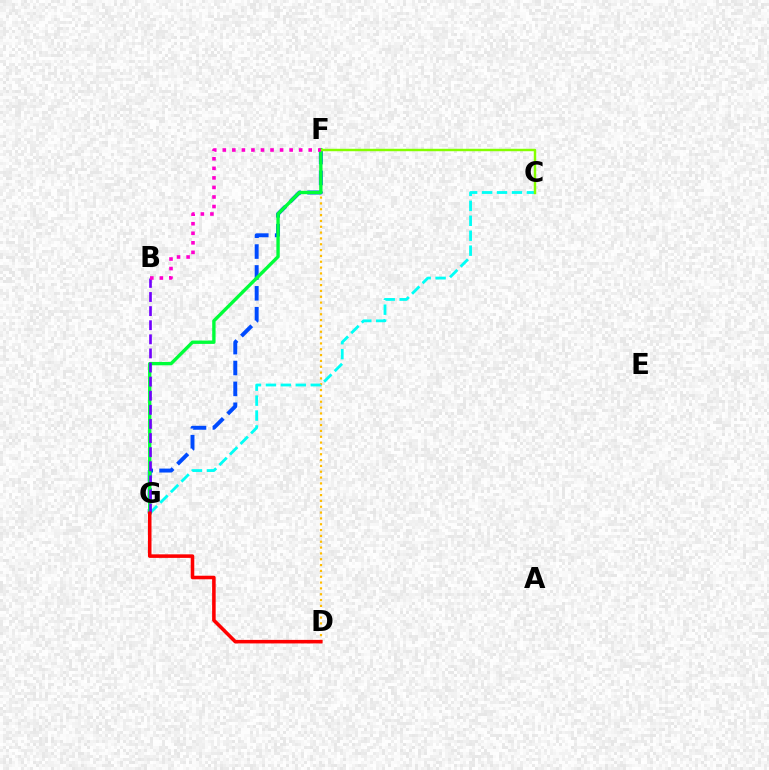{('F', 'G'): [{'color': '#004bff', 'line_style': 'dashed', 'thickness': 2.84}, {'color': '#00ff39', 'line_style': 'solid', 'thickness': 2.42}], ('D', 'F'): [{'color': '#ffbd00', 'line_style': 'dotted', 'thickness': 1.58}], ('C', 'G'): [{'color': '#00fff6', 'line_style': 'dashed', 'thickness': 2.03}], ('B', 'G'): [{'color': '#7200ff', 'line_style': 'dashed', 'thickness': 1.92}], ('C', 'F'): [{'color': '#84ff00', 'line_style': 'solid', 'thickness': 1.76}], ('D', 'G'): [{'color': '#ff0000', 'line_style': 'solid', 'thickness': 2.56}], ('B', 'F'): [{'color': '#ff00cf', 'line_style': 'dotted', 'thickness': 2.59}]}